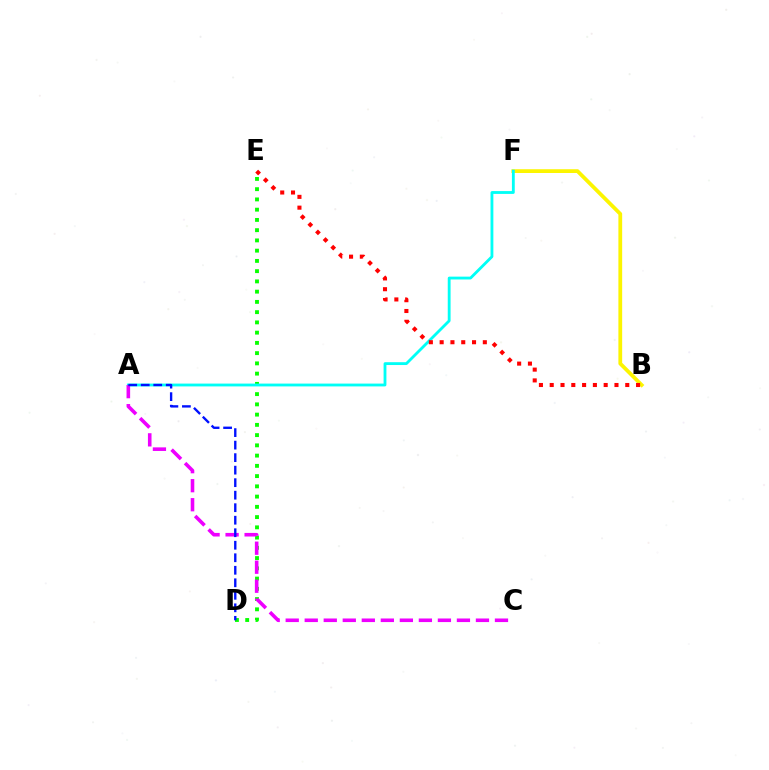{('B', 'F'): [{'color': '#fcf500', 'line_style': 'solid', 'thickness': 2.71}], ('D', 'E'): [{'color': '#08ff00', 'line_style': 'dotted', 'thickness': 2.78}], ('A', 'F'): [{'color': '#00fff6', 'line_style': 'solid', 'thickness': 2.04}], ('A', 'C'): [{'color': '#ee00ff', 'line_style': 'dashed', 'thickness': 2.58}], ('A', 'D'): [{'color': '#0010ff', 'line_style': 'dashed', 'thickness': 1.7}], ('B', 'E'): [{'color': '#ff0000', 'line_style': 'dotted', 'thickness': 2.93}]}